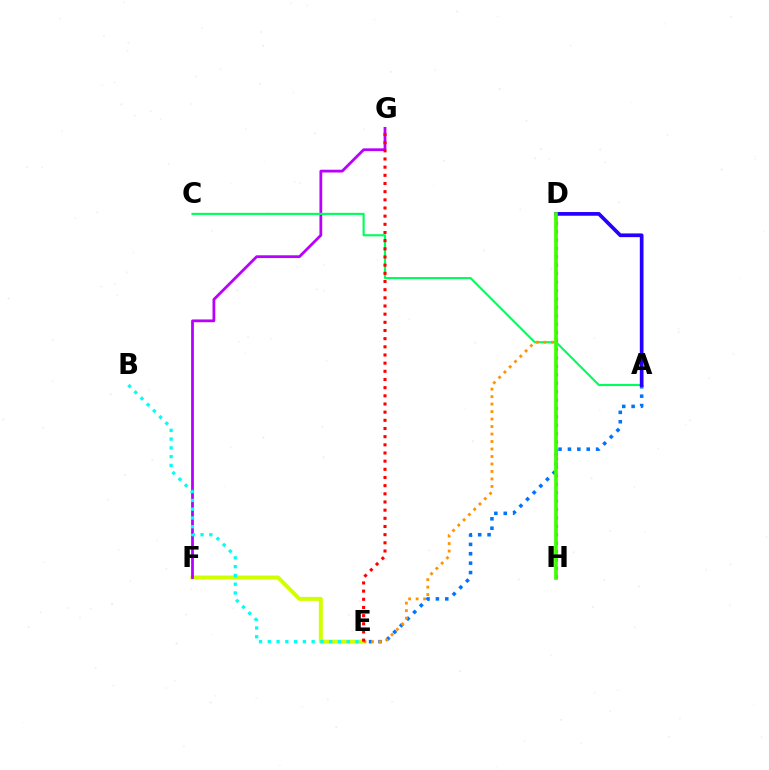{('E', 'F'): [{'color': '#d1ff00', 'line_style': 'solid', 'thickness': 2.87}], ('F', 'G'): [{'color': '#b900ff', 'line_style': 'solid', 'thickness': 2.0}], ('D', 'H'): [{'color': '#ff00ac', 'line_style': 'dotted', 'thickness': 2.29}, {'color': '#3dff00', 'line_style': 'solid', 'thickness': 2.64}], ('B', 'E'): [{'color': '#00fff6', 'line_style': 'dotted', 'thickness': 2.38}], ('A', 'C'): [{'color': '#00ff5c', 'line_style': 'solid', 'thickness': 1.54}], ('A', 'E'): [{'color': '#0074ff', 'line_style': 'dotted', 'thickness': 2.55}], ('D', 'E'): [{'color': '#ff9400', 'line_style': 'dotted', 'thickness': 2.03}], ('A', 'D'): [{'color': '#2500ff', 'line_style': 'solid', 'thickness': 2.66}], ('E', 'G'): [{'color': '#ff0000', 'line_style': 'dotted', 'thickness': 2.22}]}